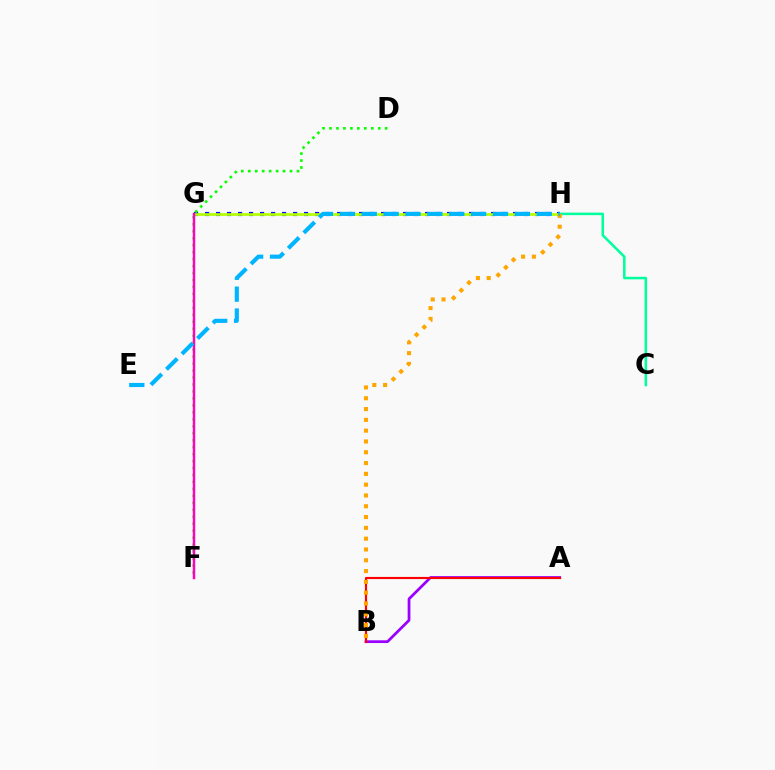{('G', 'H'): [{'color': '#0010ff', 'line_style': 'dotted', 'thickness': 2.99}, {'color': '#b3ff00', 'line_style': 'solid', 'thickness': 1.94}], ('A', 'B'): [{'color': '#9b00ff', 'line_style': 'solid', 'thickness': 1.98}, {'color': '#ff0000', 'line_style': 'solid', 'thickness': 1.54}], ('C', 'H'): [{'color': '#00ff9d', 'line_style': 'solid', 'thickness': 1.82}], ('D', 'F'): [{'color': '#08ff00', 'line_style': 'dotted', 'thickness': 1.89}], ('F', 'G'): [{'color': '#ff00bd', 'line_style': 'solid', 'thickness': 1.76}], ('B', 'H'): [{'color': '#ffa500', 'line_style': 'dotted', 'thickness': 2.93}], ('E', 'H'): [{'color': '#00b5ff', 'line_style': 'dashed', 'thickness': 2.97}]}